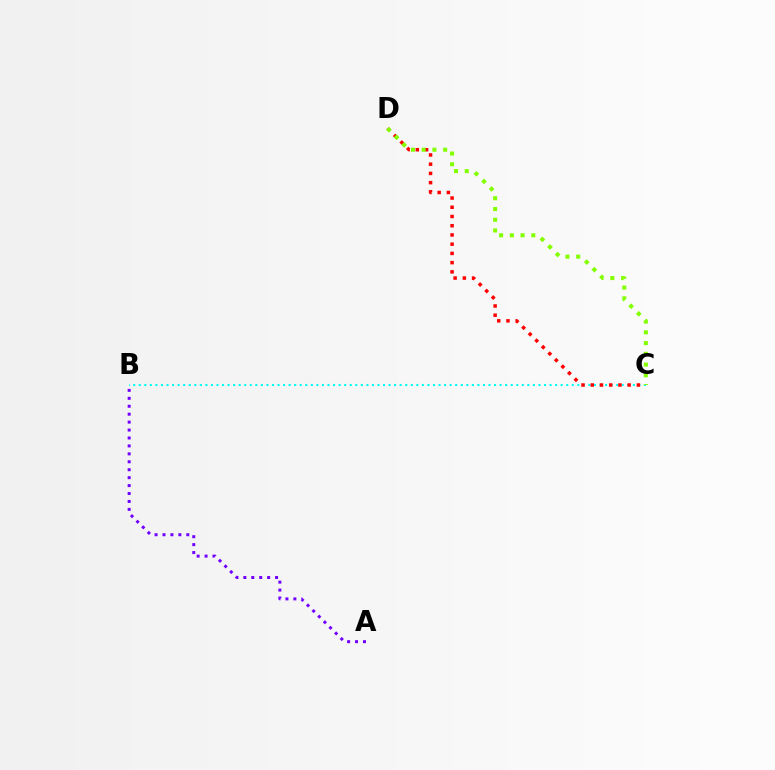{('A', 'B'): [{'color': '#7200ff', 'line_style': 'dotted', 'thickness': 2.16}], ('B', 'C'): [{'color': '#00fff6', 'line_style': 'dotted', 'thickness': 1.51}], ('C', 'D'): [{'color': '#ff0000', 'line_style': 'dotted', 'thickness': 2.51}, {'color': '#84ff00', 'line_style': 'dotted', 'thickness': 2.92}]}